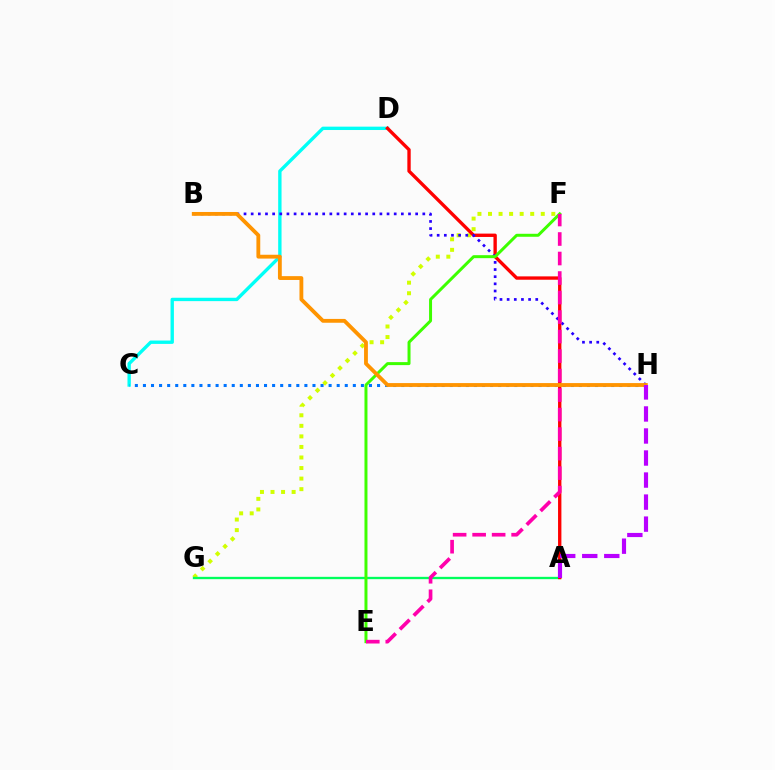{('F', 'G'): [{'color': '#d1ff00', 'line_style': 'dotted', 'thickness': 2.87}], ('A', 'G'): [{'color': '#00ff5c', 'line_style': 'solid', 'thickness': 1.68}], ('C', 'D'): [{'color': '#00fff6', 'line_style': 'solid', 'thickness': 2.42}], ('A', 'D'): [{'color': '#ff0000', 'line_style': 'solid', 'thickness': 2.41}], ('C', 'H'): [{'color': '#0074ff', 'line_style': 'dotted', 'thickness': 2.19}], ('B', 'H'): [{'color': '#2500ff', 'line_style': 'dotted', 'thickness': 1.94}, {'color': '#ff9400', 'line_style': 'solid', 'thickness': 2.76}], ('E', 'F'): [{'color': '#3dff00', 'line_style': 'solid', 'thickness': 2.15}, {'color': '#ff00ac', 'line_style': 'dashed', 'thickness': 2.65}], ('A', 'H'): [{'color': '#b900ff', 'line_style': 'dashed', 'thickness': 2.99}]}